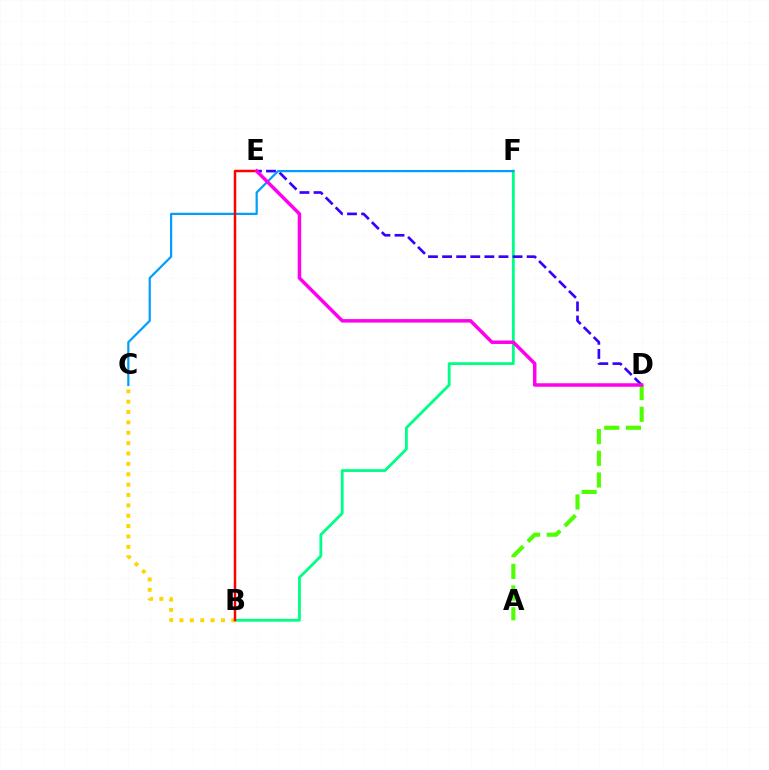{('B', 'F'): [{'color': '#00ff86', 'line_style': 'solid', 'thickness': 2.03}], ('B', 'C'): [{'color': '#ffd500', 'line_style': 'dotted', 'thickness': 2.82}], ('D', 'E'): [{'color': '#3700ff', 'line_style': 'dashed', 'thickness': 1.92}, {'color': '#ff00ed', 'line_style': 'solid', 'thickness': 2.51}], ('A', 'D'): [{'color': '#4fff00', 'line_style': 'dashed', 'thickness': 2.95}], ('C', 'F'): [{'color': '#009eff', 'line_style': 'solid', 'thickness': 1.6}], ('B', 'E'): [{'color': '#ff0000', 'line_style': 'solid', 'thickness': 1.79}]}